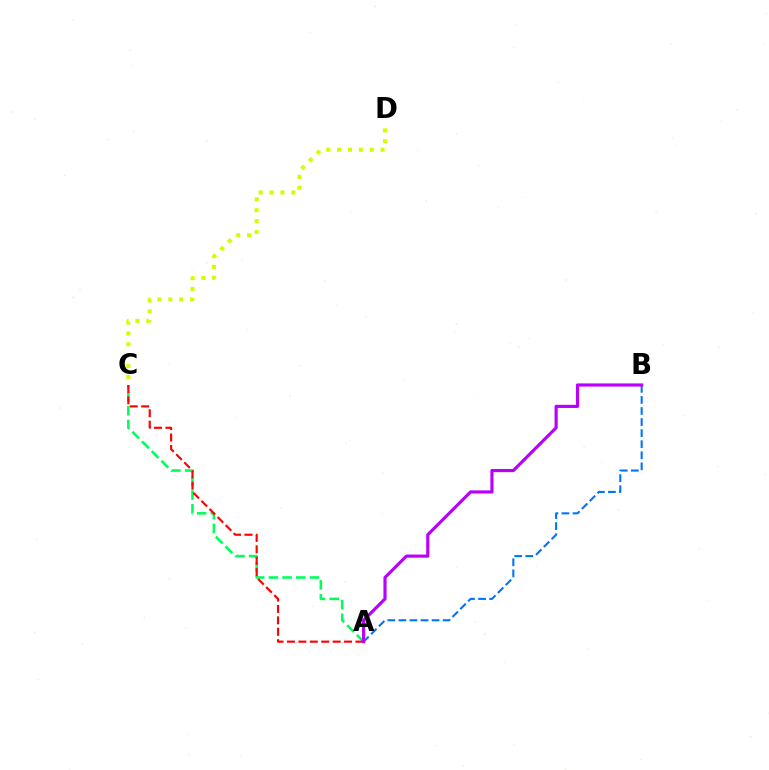{('A', 'C'): [{'color': '#00ff5c', 'line_style': 'dashed', 'thickness': 1.86}, {'color': '#ff0000', 'line_style': 'dashed', 'thickness': 1.55}], ('A', 'B'): [{'color': '#0074ff', 'line_style': 'dashed', 'thickness': 1.5}, {'color': '#b900ff', 'line_style': 'solid', 'thickness': 2.27}], ('C', 'D'): [{'color': '#d1ff00', 'line_style': 'dotted', 'thickness': 2.95}]}